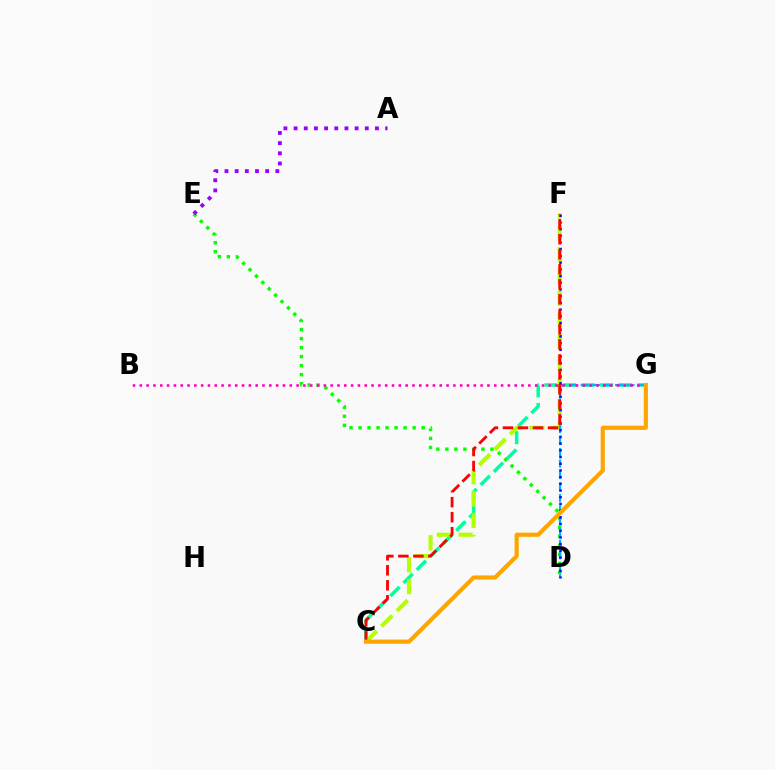{('C', 'G'): [{'color': '#00ff9d', 'line_style': 'dashed', 'thickness': 2.52}, {'color': '#ffa500', 'line_style': 'solid', 'thickness': 2.99}], ('D', 'E'): [{'color': '#08ff00', 'line_style': 'dotted', 'thickness': 2.45}], ('A', 'E'): [{'color': '#9b00ff', 'line_style': 'dotted', 'thickness': 2.76}], ('C', 'F'): [{'color': '#b3ff00', 'line_style': 'dashed', 'thickness': 2.96}, {'color': '#ff0000', 'line_style': 'dashed', 'thickness': 2.04}], ('D', 'G'): [{'color': '#00b5ff', 'line_style': 'dashed', 'thickness': 1.56}], ('D', 'F'): [{'color': '#0010ff', 'line_style': 'dotted', 'thickness': 1.82}], ('B', 'G'): [{'color': '#ff00bd', 'line_style': 'dotted', 'thickness': 1.85}]}